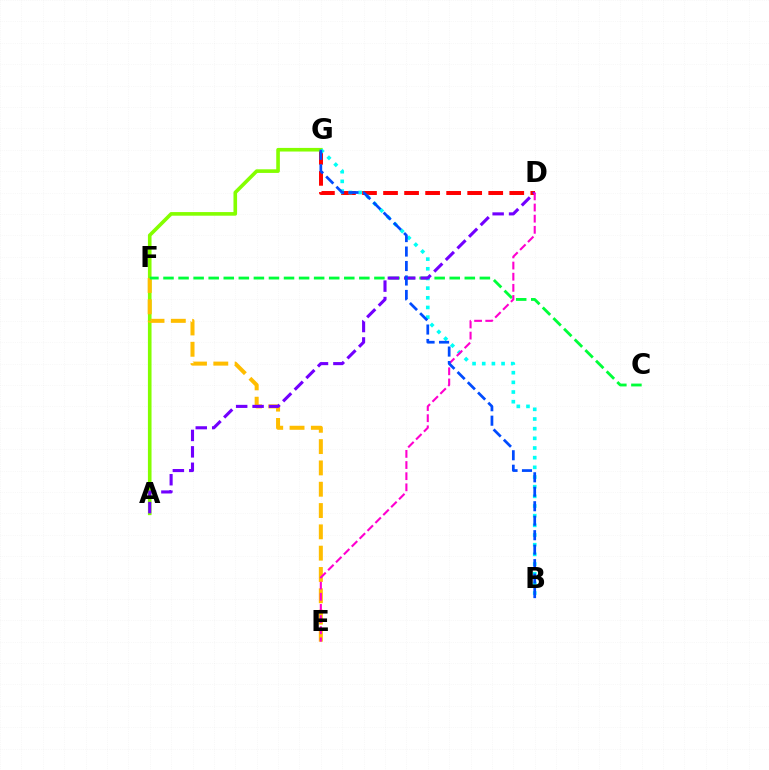{('D', 'G'): [{'color': '#ff0000', 'line_style': 'dashed', 'thickness': 2.86}], ('A', 'G'): [{'color': '#84ff00', 'line_style': 'solid', 'thickness': 2.61}], ('E', 'F'): [{'color': '#ffbd00', 'line_style': 'dashed', 'thickness': 2.9}], ('C', 'F'): [{'color': '#00ff39', 'line_style': 'dashed', 'thickness': 2.05}], ('B', 'G'): [{'color': '#00fff6', 'line_style': 'dotted', 'thickness': 2.63}, {'color': '#004bff', 'line_style': 'dashed', 'thickness': 1.97}], ('A', 'D'): [{'color': '#7200ff', 'line_style': 'dashed', 'thickness': 2.23}], ('D', 'E'): [{'color': '#ff00cf', 'line_style': 'dashed', 'thickness': 1.51}]}